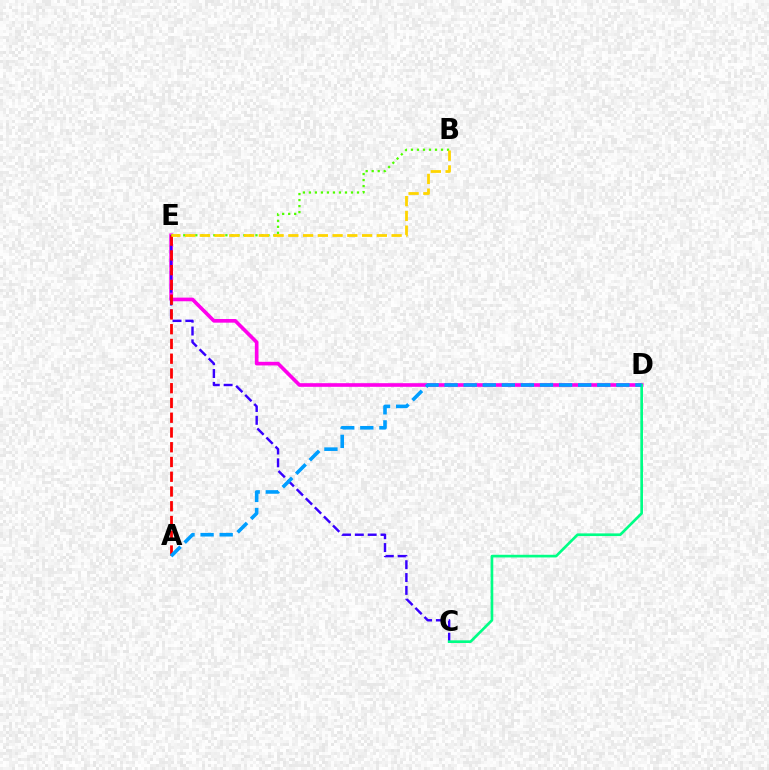{('D', 'E'): [{'color': '#ff00ed', 'line_style': 'solid', 'thickness': 2.62}], ('C', 'E'): [{'color': '#3700ff', 'line_style': 'dashed', 'thickness': 1.74}], ('B', 'E'): [{'color': '#4fff00', 'line_style': 'dotted', 'thickness': 1.63}, {'color': '#ffd500', 'line_style': 'dashed', 'thickness': 2.0}], ('C', 'D'): [{'color': '#00ff86', 'line_style': 'solid', 'thickness': 1.92}], ('A', 'E'): [{'color': '#ff0000', 'line_style': 'dashed', 'thickness': 2.0}], ('A', 'D'): [{'color': '#009eff', 'line_style': 'dashed', 'thickness': 2.59}]}